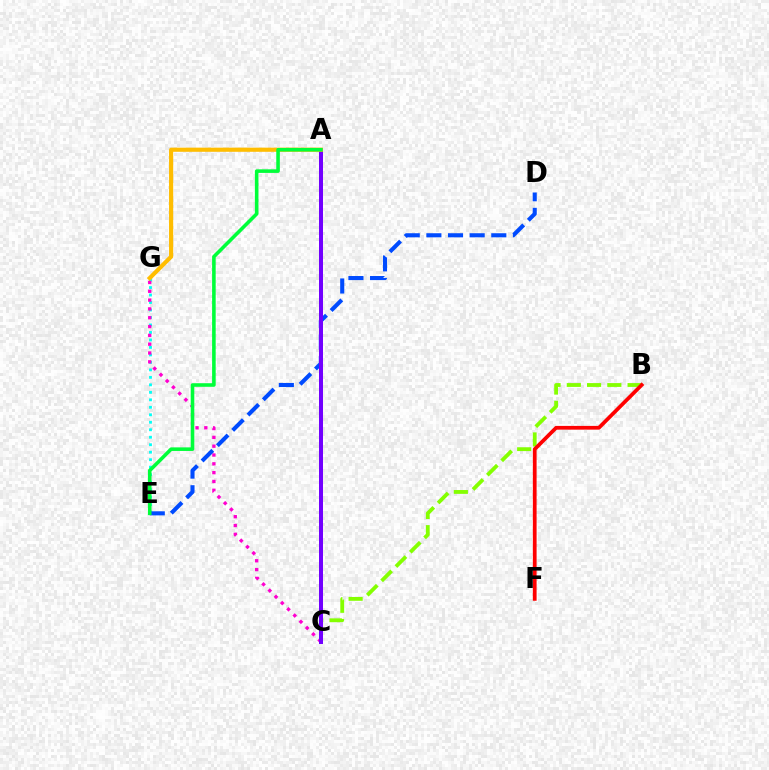{('E', 'G'): [{'color': '#00fff6', 'line_style': 'dotted', 'thickness': 2.03}], ('B', 'C'): [{'color': '#84ff00', 'line_style': 'dashed', 'thickness': 2.75}], ('C', 'G'): [{'color': '#ff00cf', 'line_style': 'dotted', 'thickness': 2.4}], ('D', 'E'): [{'color': '#004bff', 'line_style': 'dashed', 'thickness': 2.94}], ('A', 'C'): [{'color': '#7200ff', 'line_style': 'solid', 'thickness': 2.87}], ('A', 'G'): [{'color': '#ffbd00', 'line_style': 'solid', 'thickness': 2.99}], ('A', 'E'): [{'color': '#00ff39', 'line_style': 'solid', 'thickness': 2.58}], ('B', 'F'): [{'color': '#ff0000', 'line_style': 'solid', 'thickness': 2.69}]}